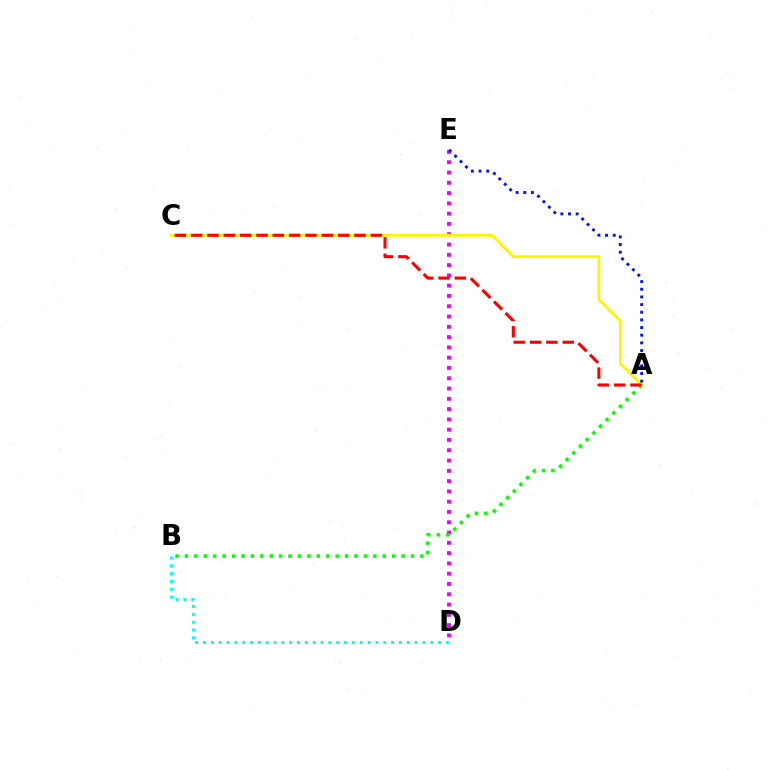{('D', 'E'): [{'color': '#ee00ff', 'line_style': 'dotted', 'thickness': 2.79}], ('A', 'B'): [{'color': '#08ff00', 'line_style': 'dotted', 'thickness': 2.56}], ('A', 'C'): [{'color': '#fcf500', 'line_style': 'solid', 'thickness': 1.99}, {'color': '#ff0000', 'line_style': 'dashed', 'thickness': 2.22}], ('A', 'E'): [{'color': '#0010ff', 'line_style': 'dotted', 'thickness': 2.08}], ('B', 'D'): [{'color': '#00fff6', 'line_style': 'dotted', 'thickness': 2.13}]}